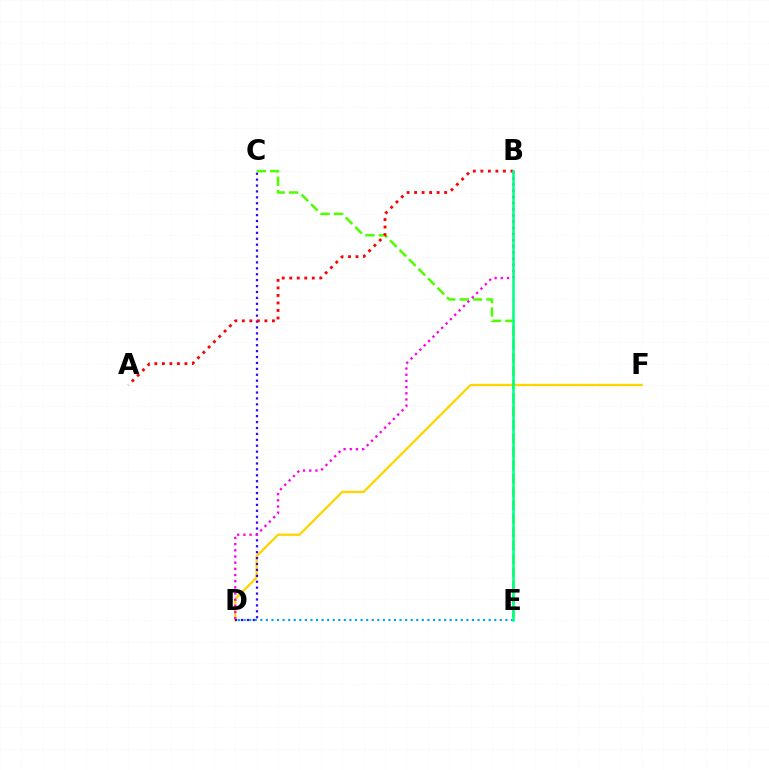{('D', 'F'): [{'color': '#ffd500', 'line_style': 'solid', 'thickness': 1.65}], ('C', 'D'): [{'color': '#3700ff', 'line_style': 'dotted', 'thickness': 1.61}], ('C', 'E'): [{'color': '#4fff00', 'line_style': 'dashed', 'thickness': 1.82}], ('B', 'D'): [{'color': '#ff00ed', 'line_style': 'dotted', 'thickness': 1.68}], ('D', 'E'): [{'color': '#009eff', 'line_style': 'dotted', 'thickness': 1.51}], ('A', 'B'): [{'color': '#ff0000', 'line_style': 'dotted', 'thickness': 2.04}], ('B', 'E'): [{'color': '#00ff86', 'line_style': 'solid', 'thickness': 1.84}]}